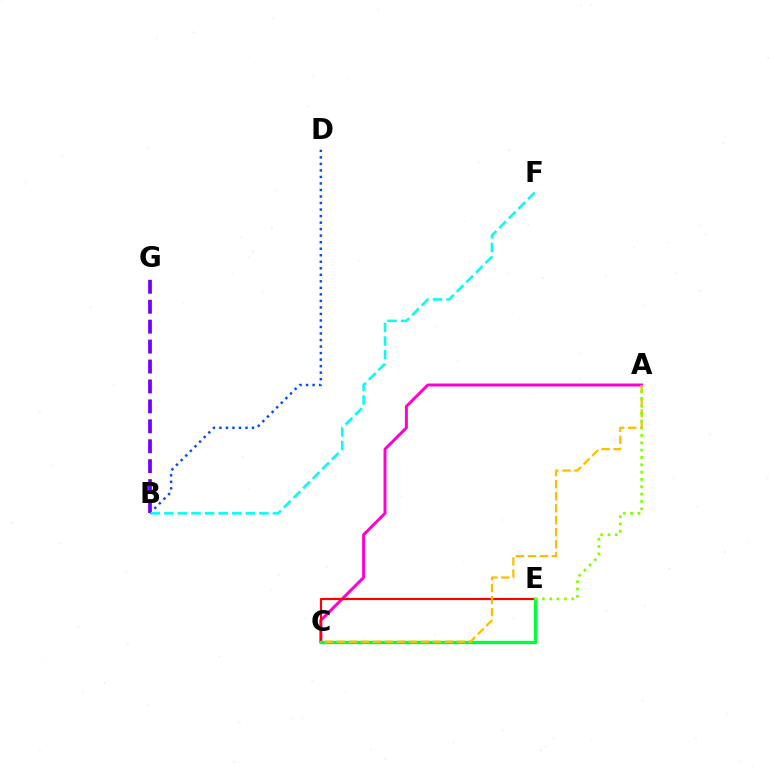{('B', 'D'): [{'color': '#004bff', 'line_style': 'dotted', 'thickness': 1.77}], ('B', 'G'): [{'color': '#7200ff', 'line_style': 'dashed', 'thickness': 2.71}], ('A', 'C'): [{'color': '#ff00cf', 'line_style': 'solid', 'thickness': 2.13}, {'color': '#ffbd00', 'line_style': 'dashed', 'thickness': 1.63}], ('C', 'E'): [{'color': '#ff0000', 'line_style': 'solid', 'thickness': 1.57}, {'color': '#00ff39', 'line_style': 'solid', 'thickness': 2.41}], ('B', 'F'): [{'color': '#00fff6', 'line_style': 'dashed', 'thickness': 1.84}], ('A', 'E'): [{'color': '#84ff00', 'line_style': 'dotted', 'thickness': 1.99}]}